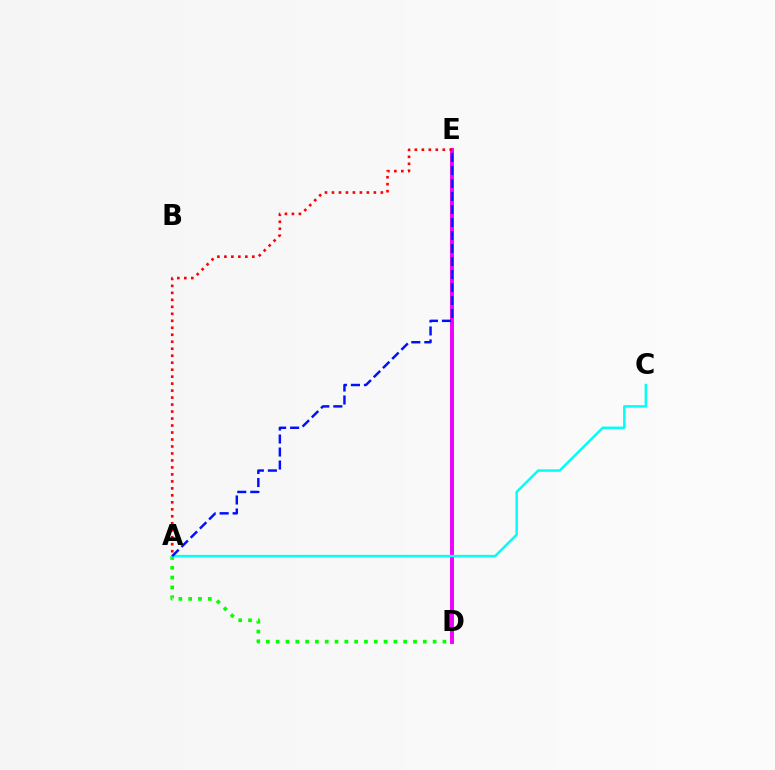{('D', 'E'): [{'color': '#fcf500', 'line_style': 'dashed', 'thickness': 2.52}, {'color': '#ee00ff', 'line_style': 'solid', 'thickness': 2.81}], ('A', 'D'): [{'color': '#08ff00', 'line_style': 'dotted', 'thickness': 2.67}], ('A', 'C'): [{'color': '#00fff6', 'line_style': 'solid', 'thickness': 1.78}], ('A', 'E'): [{'color': '#ff0000', 'line_style': 'dotted', 'thickness': 1.9}, {'color': '#0010ff', 'line_style': 'dashed', 'thickness': 1.77}]}